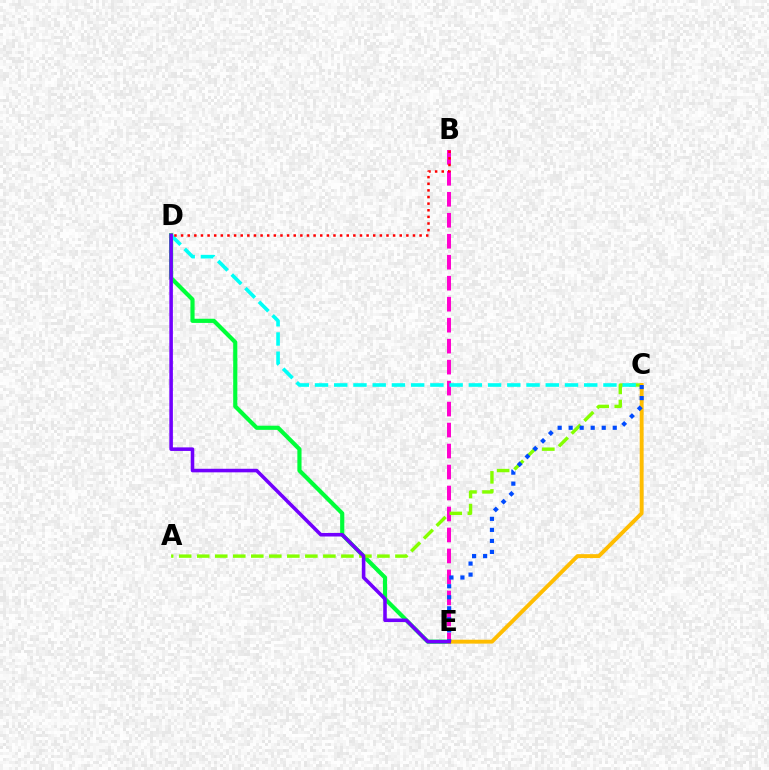{('B', 'E'): [{'color': '#ff00cf', 'line_style': 'dashed', 'thickness': 2.85}], ('D', 'E'): [{'color': '#00ff39', 'line_style': 'solid', 'thickness': 3.0}, {'color': '#7200ff', 'line_style': 'solid', 'thickness': 2.56}], ('A', 'C'): [{'color': '#84ff00', 'line_style': 'dashed', 'thickness': 2.45}], ('C', 'E'): [{'color': '#ffbd00', 'line_style': 'solid', 'thickness': 2.81}, {'color': '#004bff', 'line_style': 'dotted', 'thickness': 2.99}], ('C', 'D'): [{'color': '#00fff6', 'line_style': 'dashed', 'thickness': 2.61}], ('B', 'D'): [{'color': '#ff0000', 'line_style': 'dotted', 'thickness': 1.8}]}